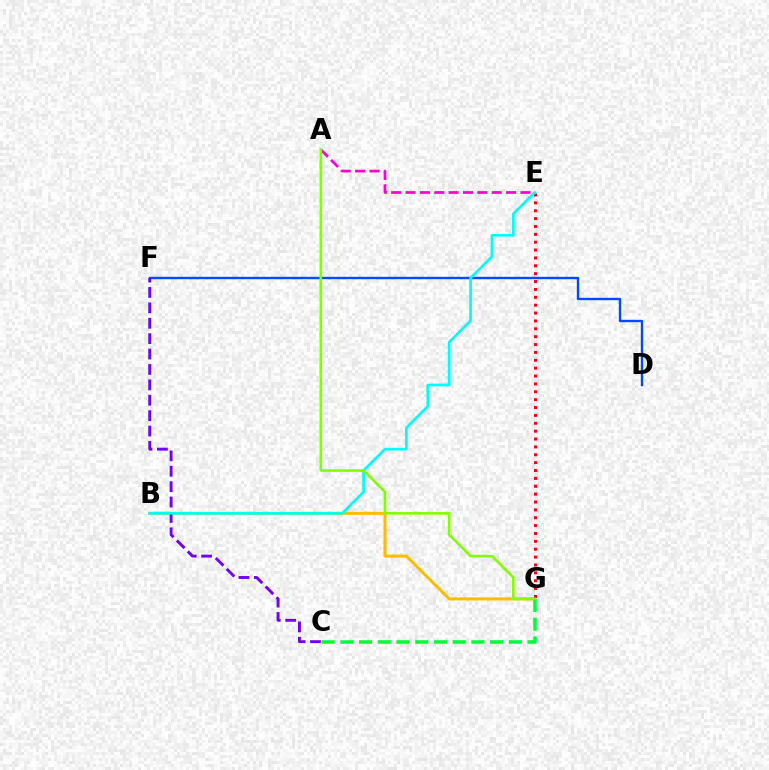{('D', 'F'): [{'color': '#004bff', 'line_style': 'solid', 'thickness': 1.71}], ('A', 'E'): [{'color': '#ff00cf', 'line_style': 'dashed', 'thickness': 1.95}], ('B', 'G'): [{'color': '#ffbd00', 'line_style': 'solid', 'thickness': 2.19}], ('C', 'F'): [{'color': '#7200ff', 'line_style': 'dashed', 'thickness': 2.09}], ('E', 'G'): [{'color': '#ff0000', 'line_style': 'dotted', 'thickness': 2.14}], ('C', 'G'): [{'color': '#00ff39', 'line_style': 'dashed', 'thickness': 2.54}], ('B', 'E'): [{'color': '#00fff6', 'line_style': 'solid', 'thickness': 1.96}], ('A', 'G'): [{'color': '#84ff00', 'line_style': 'solid', 'thickness': 1.88}]}